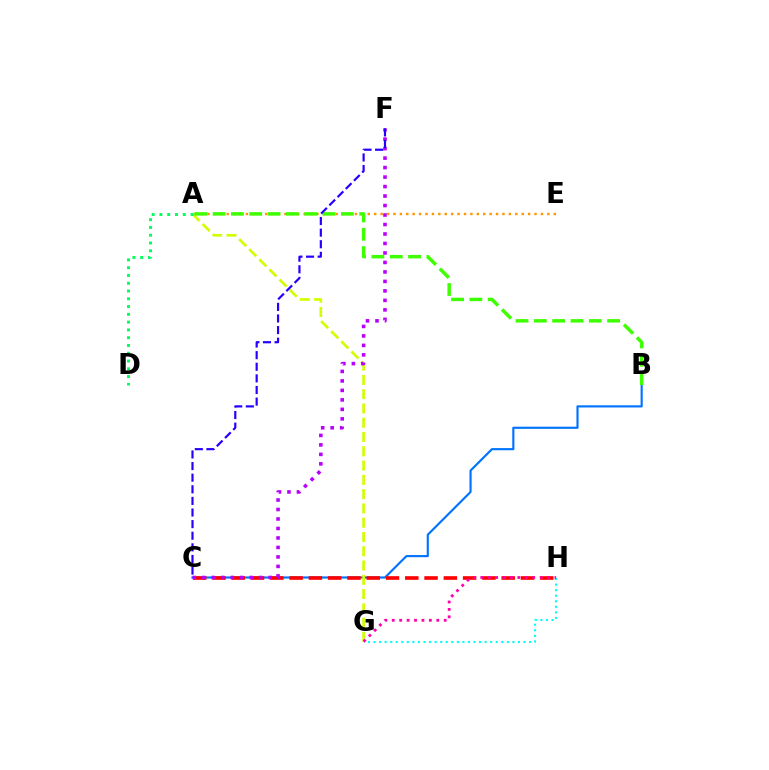{('B', 'C'): [{'color': '#0074ff', 'line_style': 'solid', 'thickness': 1.55}], ('A', 'G'): [{'color': '#d1ff00', 'line_style': 'dashed', 'thickness': 1.94}], ('C', 'H'): [{'color': '#ff0000', 'line_style': 'dashed', 'thickness': 2.62}], ('C', 'F'): [{'color': '#b900ff', 'line_style': 'dotted', 'thickness': 2.58}, {'color': '#2500ff', 'line_style': 'dashed', 'thickness': 1.58}], ('G', 'H'): [{'color': '#00fff6', 'line_style': 'dotted', 'thickness': 1.51}, {'color': '#ff00ac', 'line_style': 'dotted', 'thickness': 2.02}], ('A', 'E'): [{'color': '#ff9400', 'line_style': 'dotted', 'thickness': 1.74}], ('A', 'D'): [{'color': '#00ff5c', 'line_style': 'dotted', 'thickness': 2.11}], ('A', 'B'): [{'color': '#3dff00', 'line_style': 'dashed', 'thickness': 2.49}]}